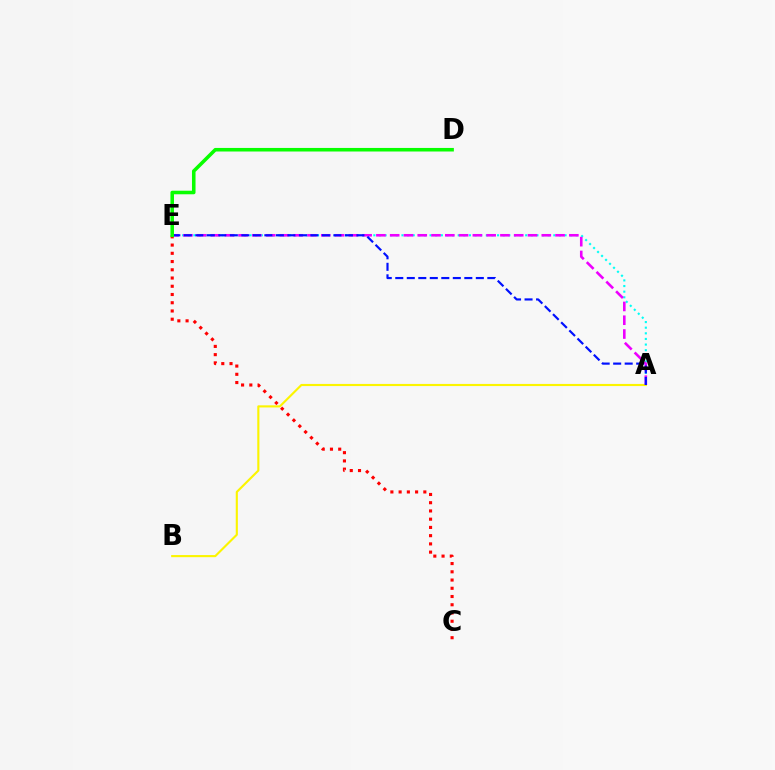{('A', 'B'): [{'color': '#fcf500', 'line_style': 'solid', 'thickness': 1.53}], ('C', 'E'): [{'color': '#ff0000', 'line_style': 'dotted', 'thickness': 2.24}], ('A', 'E'): [{'color': '#00fff6', 'line_style': 'dotted', 'thickness': 1.53}, {'color': '#ee00ff', 'line_style': 'dashed', 'thickness': 1.87}, {'color': '#0010ff', 'line_style': 'dashed', 'thickness': 1.56}], ('D', 'E'): [{'color': '#08ff00', 'line_style': 'solid', 'thickness': 2.56}]}